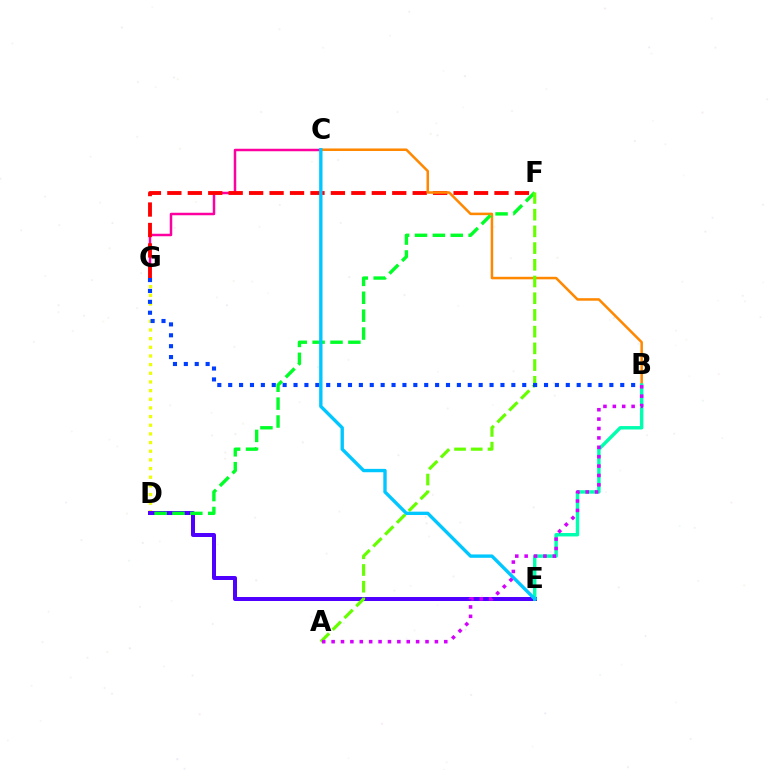{('C', 'G'): [{'color': '#ff00a0', 'line_style': 'solid', 'thickness': 1.8}], ('F', 'G'): [{'color': '#ff0000', 'line_style': 'dashed', 'thickness': 2.78}], ('D', 'G'): [{'color': '#eeff00', 'line_style': 'dotted', 'thickness': 2.35}], ('D', 'E'): [{'color': '#4f00ff', 'line_style': 'solid', 'thickness': 2.88}], ('B', 'C'): [{'color': '#ff8800', 'line_style': 'solid', 'thickness': 1.82}], ('D', 'F'): [{'color': '#00ff27', 'line_style': 'dashed', 'thickness': 2.43}], ('B', 'E'): [{'color': '#00ffaf', 'line_style': 'solid', 'thickness': 2.46}], ('A', 'F'): [{'color': '#66ff00', 'line_style': 'dashed', 'thickness': 2.27}], ('B', 'G'): [{'color': '#003fff', 'line_style': 'dotted', 'thickness': 2.96}], ('C', 'E'): [{'color': '#00c7ff', 'line_style': 'solid', 'thickness': 2.42}], ('A', 'B'): [{'color': '#d600ff', 'line_style': 'dotted', 'thickness': 2.55}]}